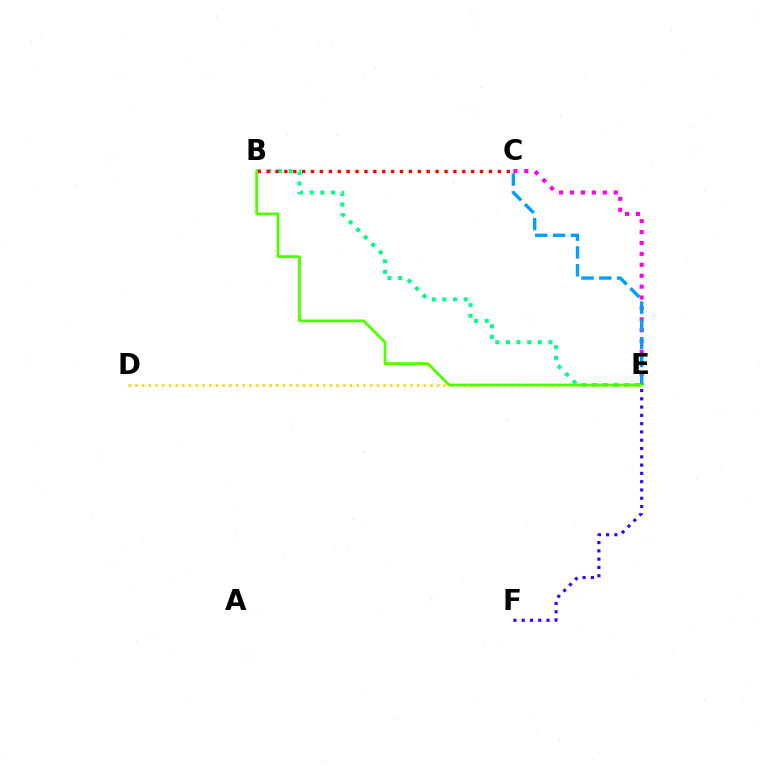{('B', 'E'): [{'color': '#00ff86', 'line_style': 'dotted', 'thickness': 2.89}, {'color': '#4fff00', 'line_style': 'solid', 'thickness': 1.99}], ('C', 'E'): [{'color': '#ff00ed', 'line_style': 'dotted', 'thickness': 2.97}, {'color': '#009eff', 'line_style': 'dashed', 'thickness': 2.42}], ('B', 'C'): [{'color': '#ff0000', 'line_style': 'dotted', 'thickness': 2.42}], ('D', 'E'): [{'color': '#ffd500', 'line_style': 'dotted', 'thickness': 1.82}], ('E', 'F'): [{'color': '#3700ff', 'line_style': 'dotted', 'thickness': 2.25}]}